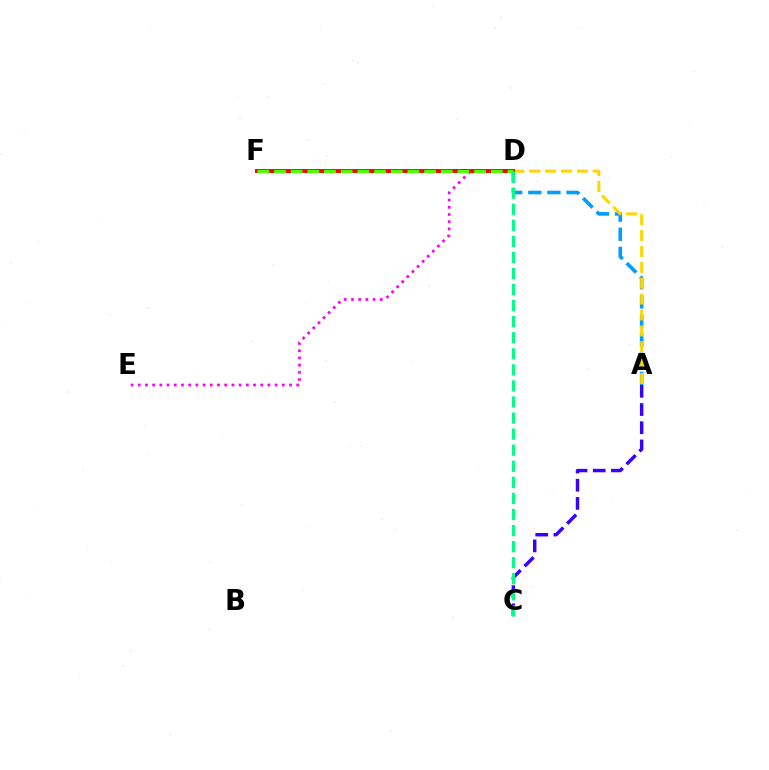{('D', 'E'): [{'color': '#ff00ed', 'line_style': 'dotted', 'thickness': 1.96}], ('A', 'D'): [{'color': '#009eff', 'line_style': 'dashed', 'thickness': 2.6}, {'color': '#ffd500', 'line_style': 'dashed', 'thickness': 2.16}], ('A', 'C'): [{'color': '#3700ff', 'line_style': 'dashed', 'thickness': 2.47}], ('D', 'F'): [{'color': '#ff0000', 'line_style': 'solid', 'thickness': 2.82}, {'color': '#4fff00', 'line_style': 'dashed', 'thickness': 2.27}], ('C', 'D'): [{'color': '#00ff86', 'line_style': 'dashed', 'thickness': 2.18}]}